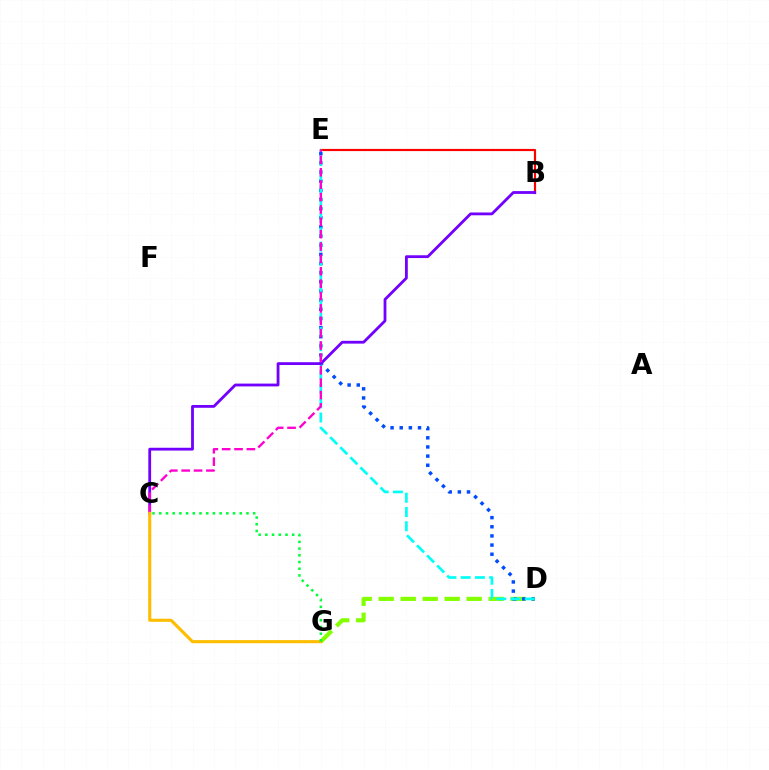{('B', 'E'): [{'color': '#ff0000', 'line_style': 'solid', 'thickness': 1.57}], ('D', 'G'): [{'color': '#84ff00', 'line_style': 'dashed', 'thickness': 2.99}], ('D', 'E'): [{'color': '#004bff', 'line_style': 'dotted', 'thickness': 2.49}, {'color': '#00fff6', 'line_style': 'dashed', 'thickness': 1.94}], ('B', 'C'): [{'color': '#7200ff', 'line_style': 'solid', 'thickness': 2.02}], ('C', 'E'): [{'color': '#ff00cf', 'line_style': 'dashed', 'thickness': 1.68}], ('C', 'G'): [{'color': '#ffbd00', 'line_style': 'solid', 'thickness': 2.23}, {'color': '#00ff39', 'line_style': 'dotted', 'thickness': 1.82}]}